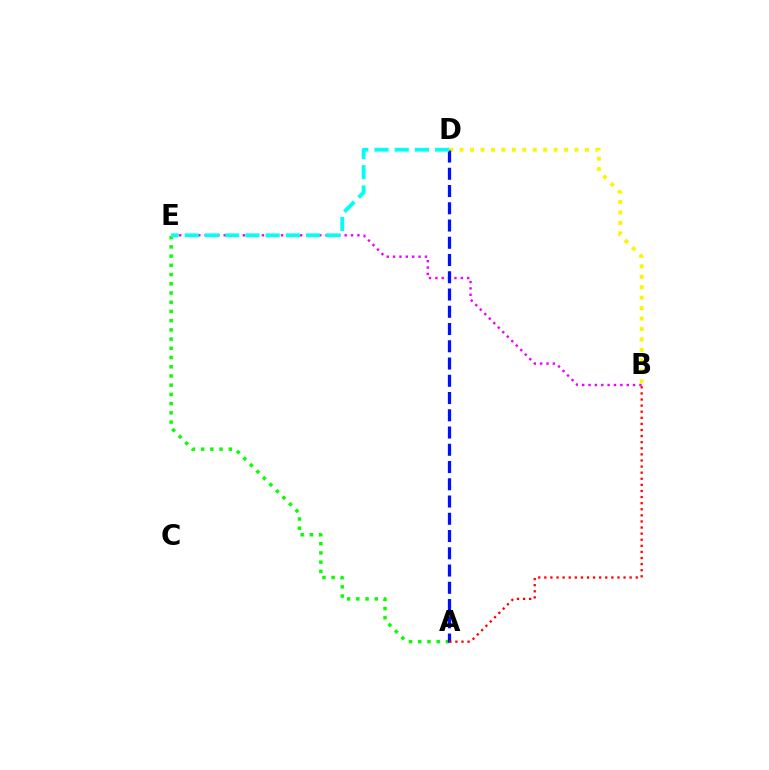{('B', 'D'): [{'color': '#fcf500', 'line_style': 'dotted', 'thickness': 2.84}], ('A', 'E'): [{'color': '#08ff00', 'line_style': 'dotted', 'thickness': 2.5}], ('B', 'E'): [{'color': '#ee00ff', 'line_style': 'dotted', 'thickness': 1.73}], ('A', 'D'): [{'color': '#0010ff', 'line_style': 'dashed', 'thickness': 2.34}], ('A', 'B'): [{'color': '#ff0000', 'line_style': 'dotted', 'thickness': 1.66}], ('D', 'E'): [{'color': '#00fff6', 'line_style': 'dashed', 'thickness': 2.75}]}